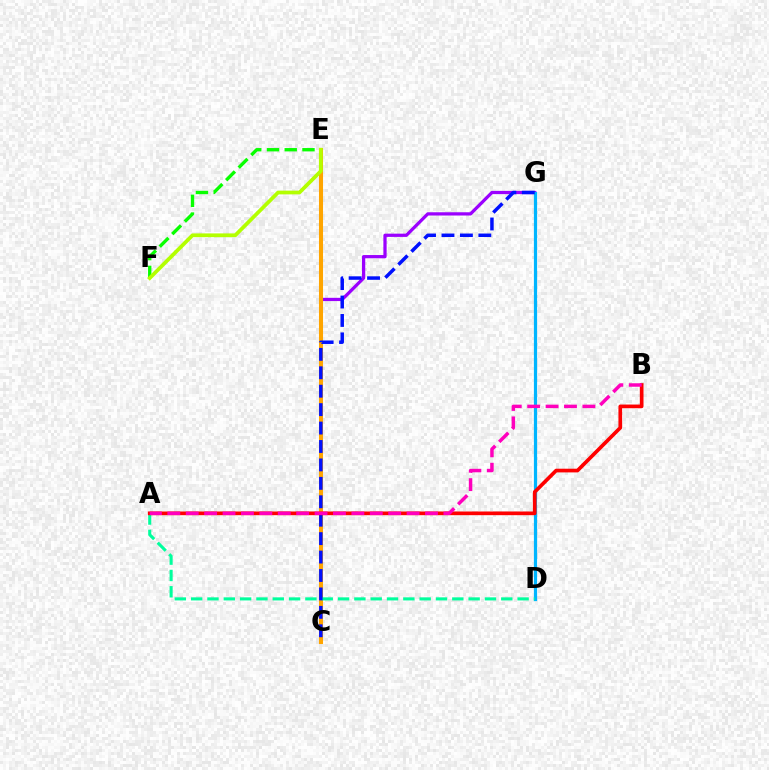{('C', 'G'): [{'color': '#9b00ff', 'line_style': 'solid', 'thickness': 2.34}, {'color': '#0010ff', 'line_style': 'dashed', 'thickness': 2.5}], ('D', 'G'): [{'color': '#00b5ff', 'line_style': 'solid', 'thickness': 2.31}], ('C', 'E'): [{'color': '#ffa500', 'line_style': 'solid', 'thickness': 2.92}], ('A', 'D'): [{'color': '#00ff9d', 'line_style': 'dashed', 'thickness': 2.22}], ('A', 'B'): [{'color': '#ff0000', 'line_style': 'solid', 'thickness': 2.65}, {'color': '#ff00bd', 'line_style': 'dashed', 'thickness': 2.5}], ('E', 'F'): [{'color': '#08ff00', 'line_style': 'dashed', 'thickness': 2.41}, {'color': '#b3ff00', 'line_style': 'solid', 'thickness': 2.7}]}